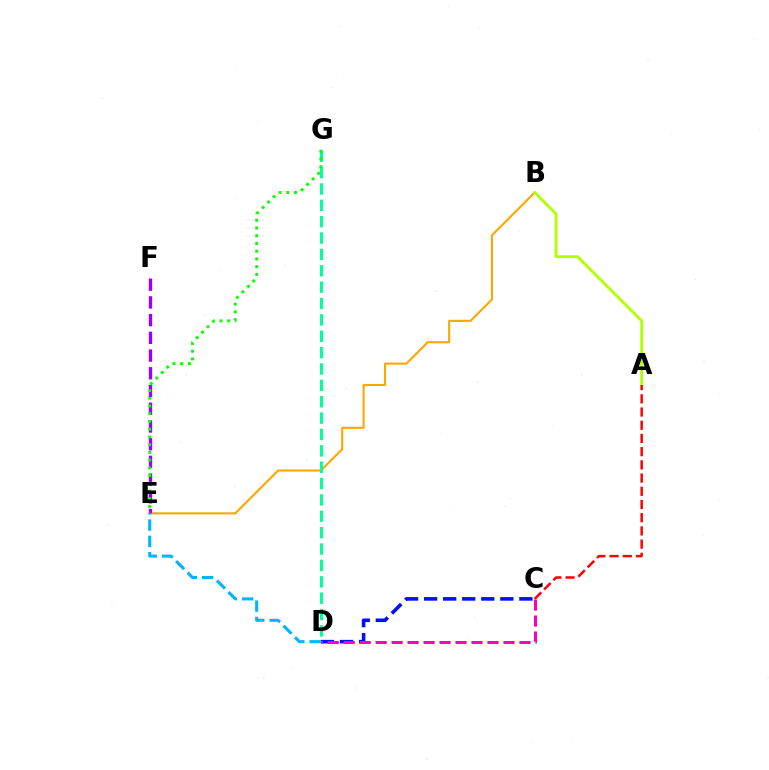{('C', 'D'): [{'color': '#0010ff', 'line_style': 'dashed', 'thickness': 2.59}, {'color': '#ff00bd', 'line_style': 'dashed', 'thickness': 2.17}], ('B', 'E'): [{'color': '#ffa500', 'line_style': 'solid', 'thickness': 1.5}], ('E', 'F'): [{'color': '#9b00ff', 'line_style': 'dashed', 'thickness': 2.41}], ('D', 'G'): [{'color': '#00ff9d', 'line_style': 'dashed', 'thickness': 2.22}], ('E', 'G'): [{'color': '#08ff00', 'line_style': 'dotted', 'thickness': 2.1}], ('A', 'B'): [{'color': '#b3ff00', 'line_style': 'solid', 'thickness': 2.06}], ('A', 'C'): [{'color': '#ff0000', 'line_style': 'dashed', 'thickness': 1.79}], ('D', 'E'): [{'color': '#00b5ff', 'line_style': 'dashed', 'thickness': 2.21}]}